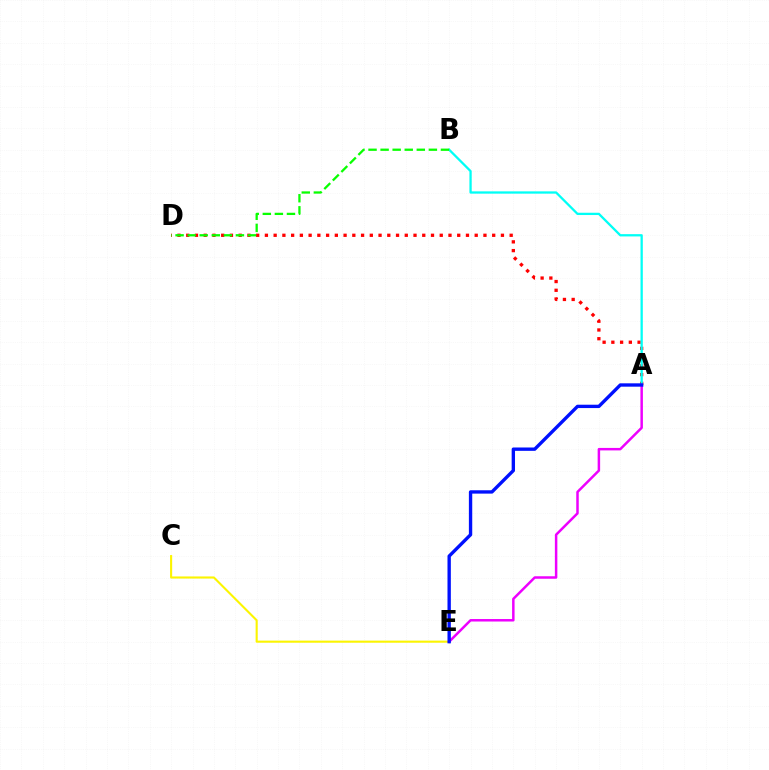{('C', 'E'): [{'color': '#fcf500', 'line_style': 'solid', 'thickness': 1.52}], ('A', 'D'): [{'color': '#ff0000', 'line_style': 'dotted', 'thickness': 2.38}], ('A', 'B'): [{'color': '#00fff6', 'line_style': 'solid', 'thickness': 1.64}], ('A', 'E'): [{'color': '#ee00ff', 'line_style': 'solid', 'thickness': 1.79}, {'color': '#0010ff', 'line_style': 'solid', 'thickness': 2.42}], ('B', 'D'): [{'color': '#08ff00', 'line_style': 'dashed', 'thickness': 1.64}]}